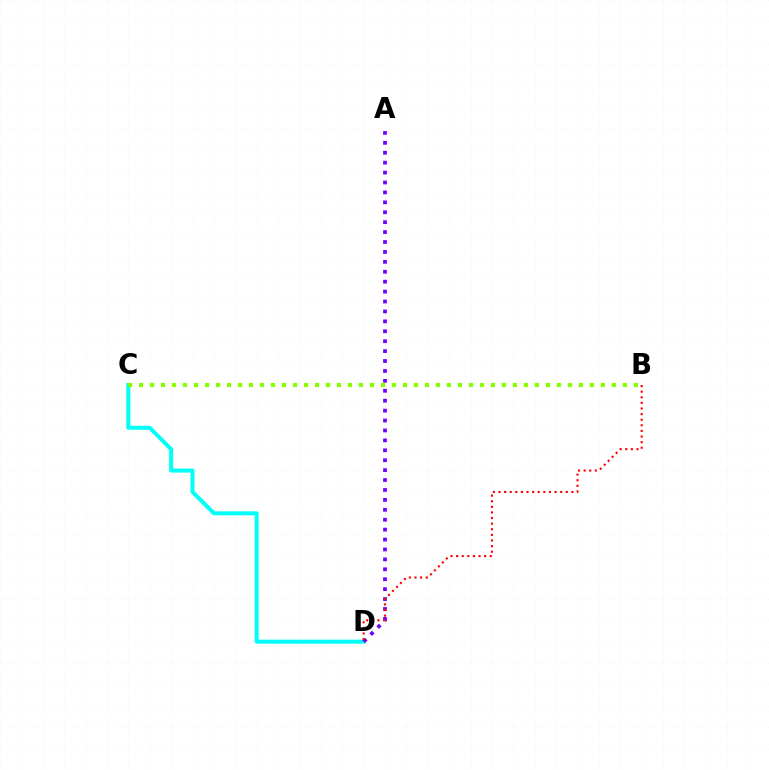{('C', 'D'): [{'color': '#00fff6', 'line_style': 'solid', 'thickness': 2.88}], ('A', 'D'): [{'color': '#7200ff', 'line_style': 'dotted', 'thickness': 2.69}], ('B', 'C'): [{'color': '#84ff00', 'line_style': 'dotted', 'thickness': 2.99}], ('B', 'D'): [{'color': '#ff0000', 'line_style': 'dotted', 'thickness': 1.52}]}